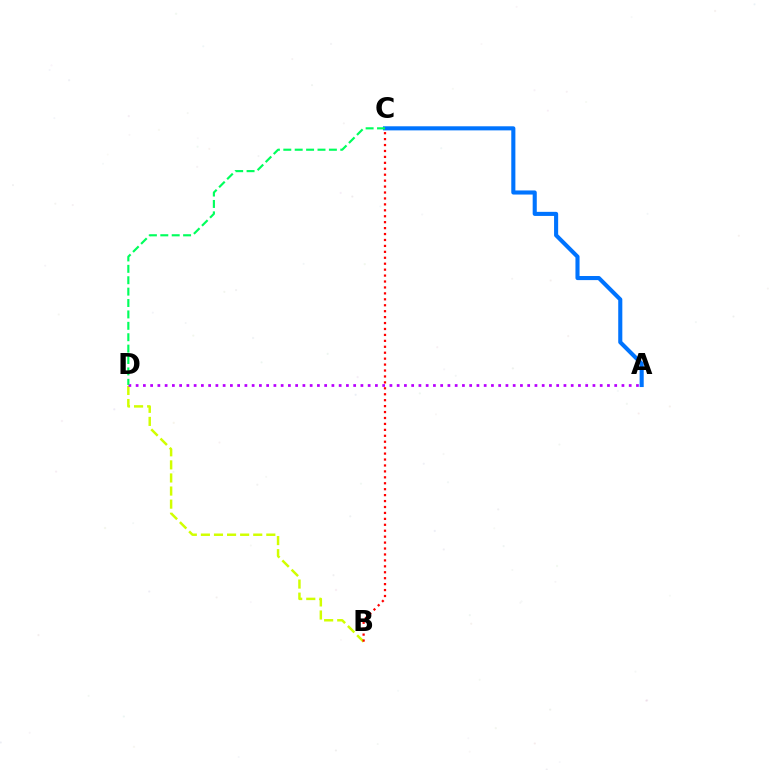{('B', 'D'): [{'color': '#d1ff00', 'line_style': 'dashed', 'thickness': 1.78}], ('A', 'C'): [{'color': '#0074ff', 'line_style': 'solid', 'thickness': 2.95}], ('A', 'D'): [{'color': '#b900ff', 'line_style': 'dotted', 'thickness': 1.97}], ('C', 'D'): [{'color': '#00ff5c', 'line_style': 'dashed', 'thickness': 1.55}], ('B', 'C'): [{'color': '#ff0000', 'line_style': 'dotted', 'thickness': 1.61}]}